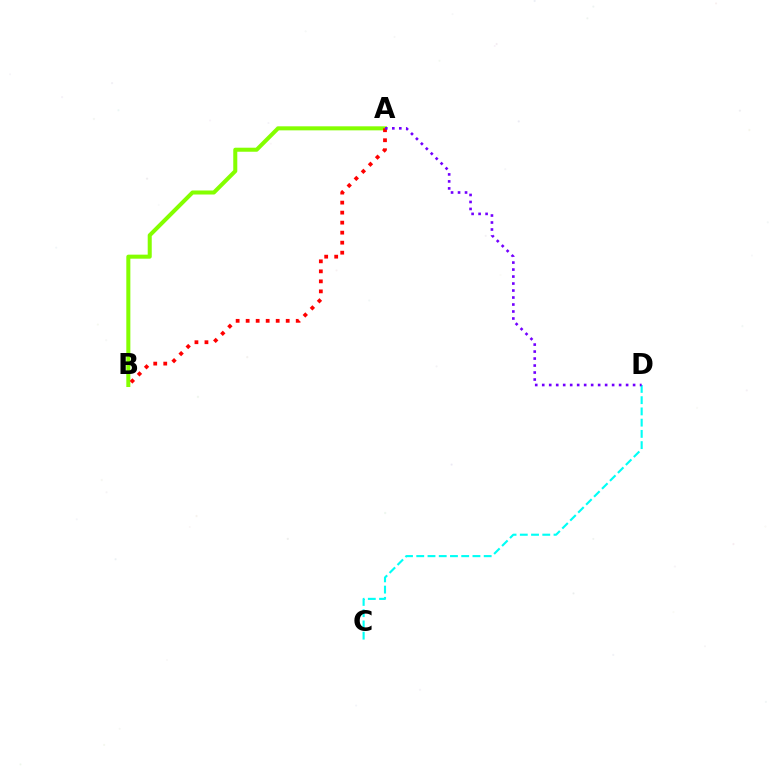{('A', 'B'): [{'color': '#84ff00', 'line_style': 'solid', 'thickness': 2.9}, {'color': '#ff0000', 'line_style': 'dotted', 'thickness': 2.72}], ('C', 'D'): [{'color': '#00fff6', 'line_style': 'dashed', 'thickness': 1.53}], ('A', 'D'): [{'color': '#7200ff', 'line_style': 'dotted', 'thickness': 1.9}]}